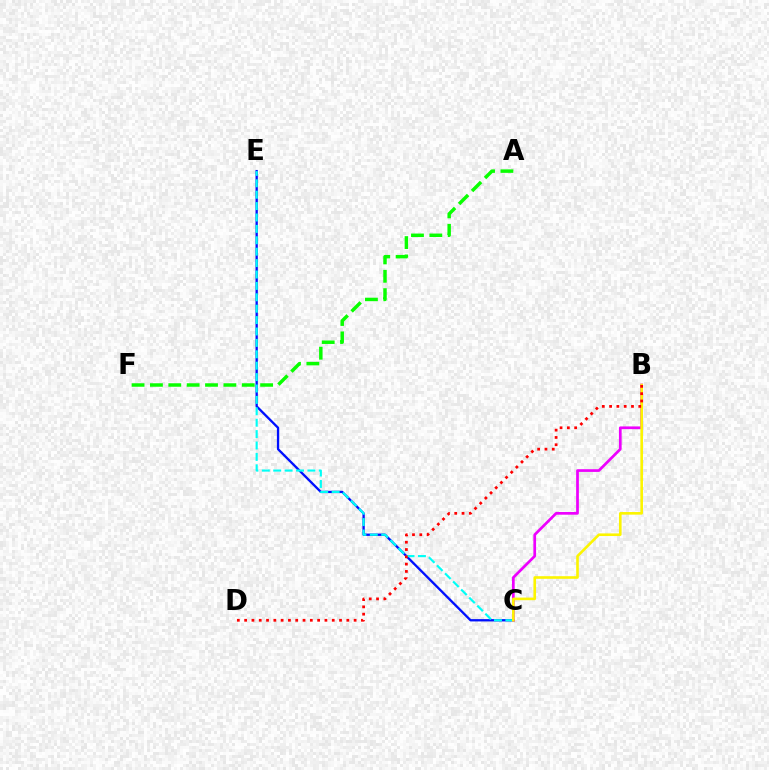{('A', 'F'): [{'color': '#08ff00', 'line_style': 'dashed', 'thickness': 2.5}], ('C', 'E'): [{'color': '#0010ff', 'line_style': 'solid', 'thickness': 1.67}, {'color': '#00fff6', 'line_style': 'dashed', 'thickness': 1.55}], ('B', 'C'): [{'color': '#ee00ff', 'line_style': 'solid', 'thickness': 1.96}, {'color': '#fcf500', 'line_style': 'solid', 'thickness': 1.88}], ('B', 'D'): [{'color': '#ff0000', 'line_style': 'dotted', 'thickness': 1.98}]}